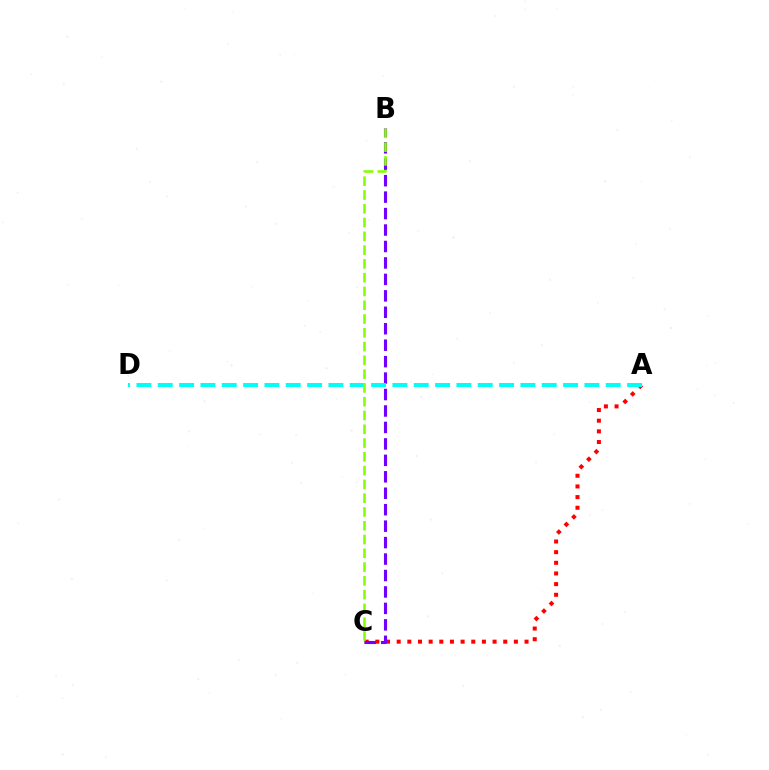{('A', 'C'): [{'color': '#ff0000', 'line_style': 'dotted', 'thickness': 2.9}], ('B', 'C'): [{'color': '#7200ff', 'line_style': 'dashed', 'thickness': 2.23}, {'color': '#84ff00', 'line_style': 'dashed', 'thickness': 1.87}], ('A', 'D'): [{'color': '#00fff6', 'line_style': 'dashed', 'thickness': 2.9}]}